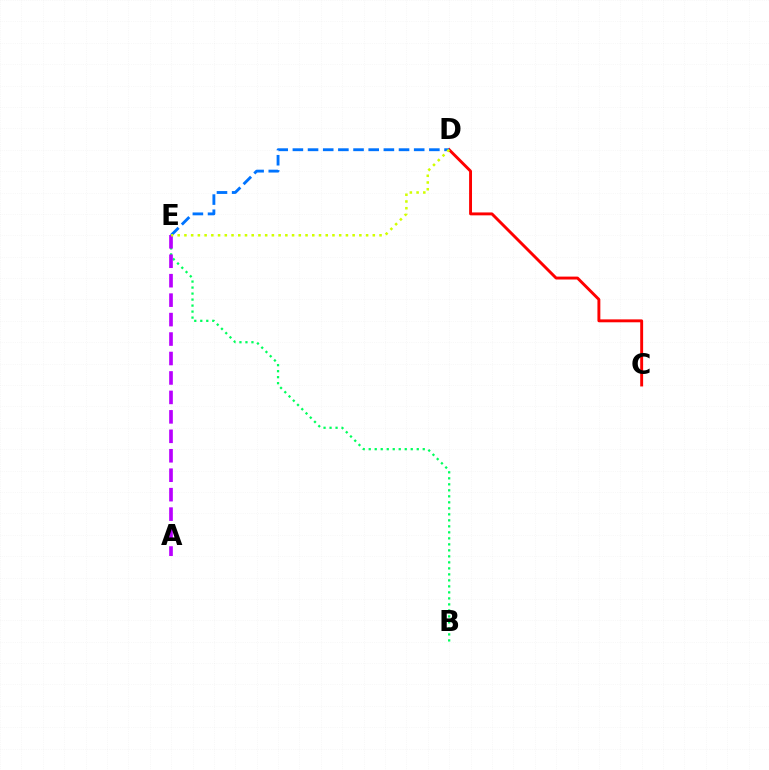{('B', 'E'): [{'color': '#00ff5c', 'line_style': 'dotted', 'thickness': 1.63}], ('C', 'D'): [{'color': '#ff0000', 'line_style': 'solid', 'thickness': 2.09}], ('D', 'E'): [{'color': '#0074ff', 'line_style': 'dashed', 'thickness': 2.06}, {'color': '#d1ff00', 'line_style': 'dotted', 'thickness': 1.83}], ('A', 'E'): [{'color': '#b900ff', 'line_style': 'dashed', 'thickness': 2.64}]}